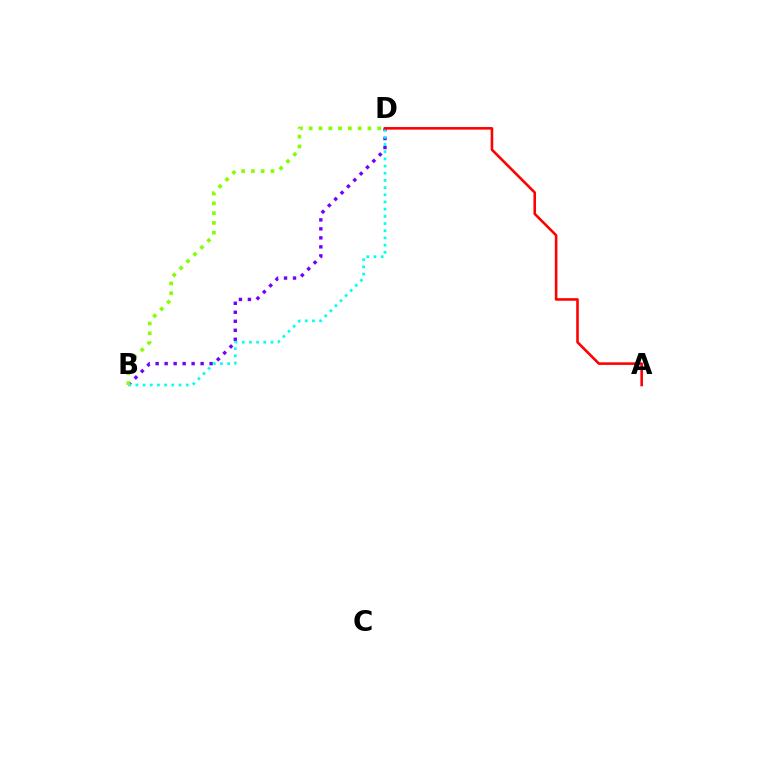{('B', 'D'): [{'color': '#7200ff', 'line_style': 'dotted', 'thickness': 2.44}, {'color': '#00fff6', 'line_style': 'dotted', 'thickness': 1.95}, {'color': '#84ff00', 'line_style': 'dotted', 'thickness': 2.66}], ('A', 'D'): [{'color': '#ff0000', 'line_style': 'solid', 'thickness': 1.86}]}